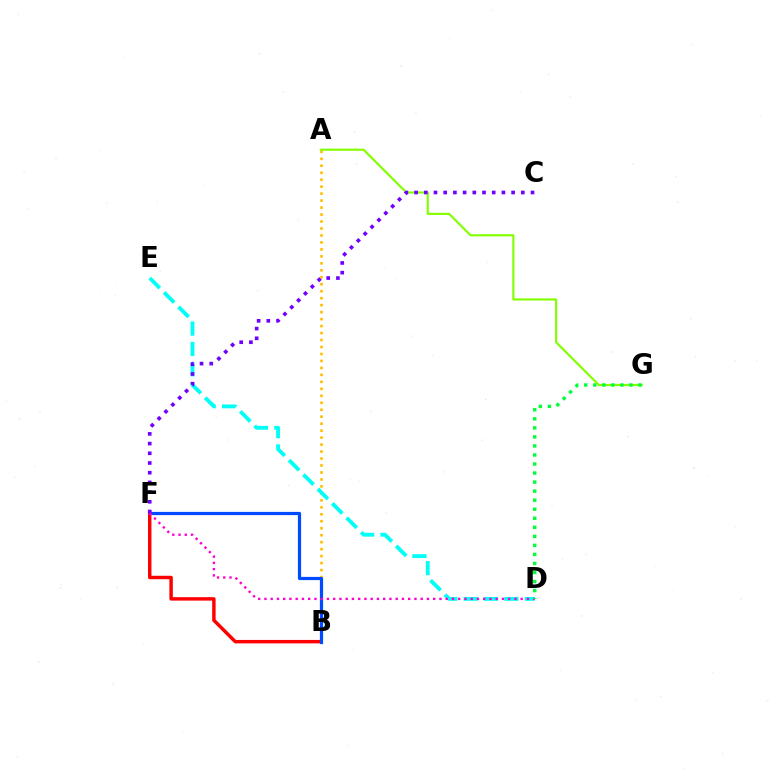{('A', 'B'): [{'color': '#ffbd00', 'line_style': 'dotted', 'thickness': 1.89}], ('A', 'G'): [{'color': '#84ff00', 'line_style': 'solid', 'thickness': 1.55}], ('D', 'E'): [{'color': '#00fff6', 'line_style': 'dashed', 'thickness': 2.77}], ('B', 'F'): [{'color': '#ff0000', 'line_style': 'solid', 'thickness': 2.48}, {'color': '#004bff', 'line_style': 'solid', 'thickness': 2.31}], ('C', 'F'): [{'color': '#7200ff', 'line_style': 'dotted', 'thickness': 2.64}], ('D', 'F'): [{'color': '#ff00cf', 'line_style': 'dotted', 'thickness': 1.7}], ('D', 'G'): [{'color': '#00ff39', 'line_style': 'dotted', 'thickness': 2.46}]}